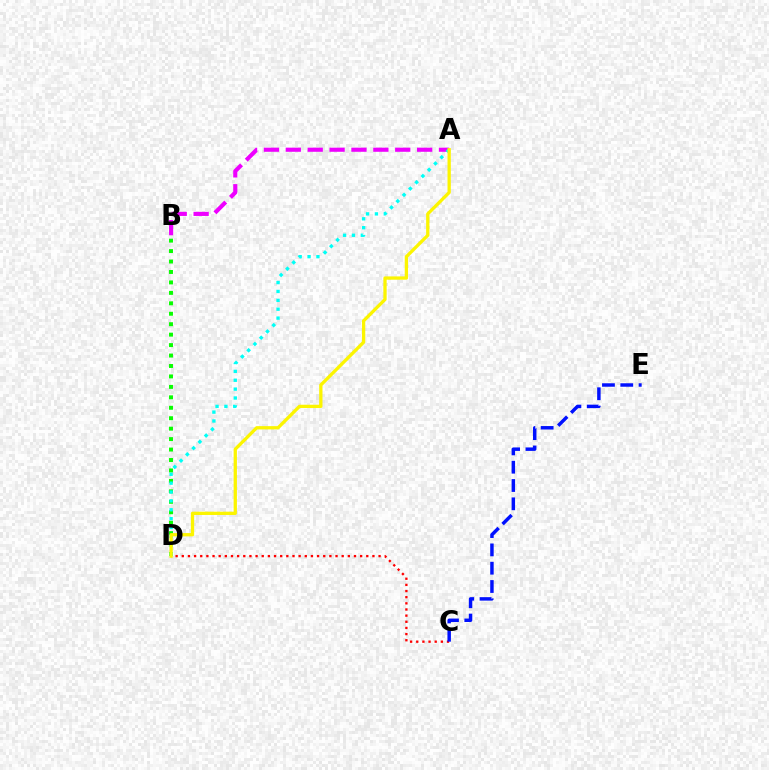{('C', 'D'): [{'color': '#ff0000', 'line_style': 'dotted', 'thickness': 1.67}], ('A', 'B'): [{'color': '#ee00ff', 'line_style': 'dashed', 'thickness': 2.97}], ('B', 'D'): [{'color': '#08ff00', 'line_style': 'dotted', 'thickness': 2.84}], ('A', 'D'): [{'color': '#00fff6', 'line_style': 'dotted', 'thickness': 2.41}, {'color': '#fcf500', 'line_style': 'solid', 'thickness': 2.37}], ('C', 'E'): [{'color': '#0010ff', 'line_style': 'dashed', 'thickness': 2.49}]}